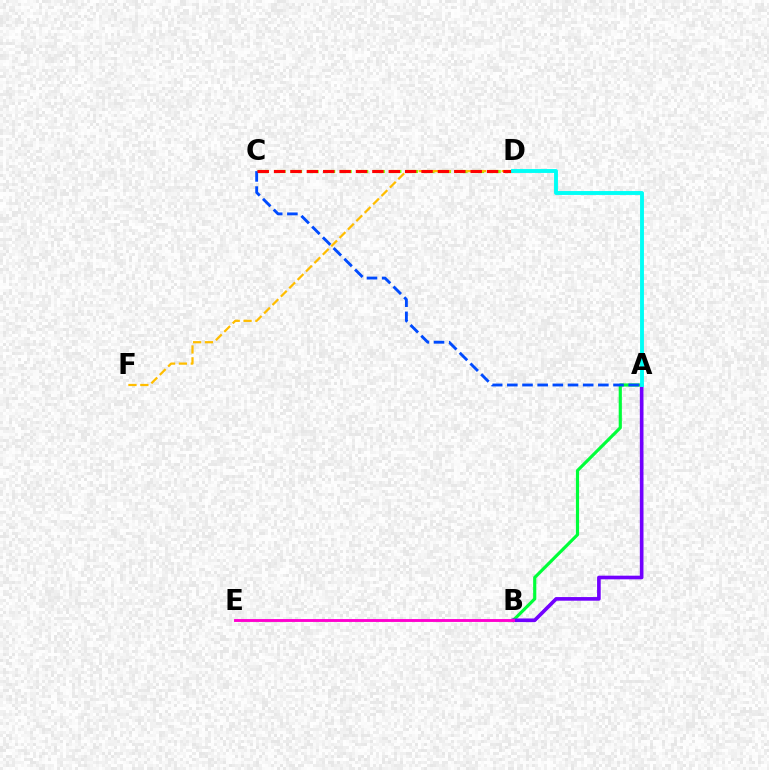{('C', 'D'): [{'color': '#84ff00', 'line_style': 'dashed', 'thickness': 2.25}, {'color': '#ff0000', 'line_style': 'dashed', 'thickness': 2.23}], ('A', 'B'): [{'color': '#00ff39', 'line_style': 'solid', 'thickness': 2.27}, {'color': '#7200ff', 'line_style': 'solid', 'thickness': 2.63}], ('D', 'F'): [{'color': '#ffbd00', 'line_style': 'dashed', 'thickness': 1.61}], ('A', 'C'): [{'color': '#004bff', 'line_style': 'dashed', 'thickness': 2.06}], ('B', 'E'): [{'color': '#ff00cf', 'line_style': 'solid', 'thickness': 2.07}], ('A', 'D'): [{'color': '#00fff6', 'line_style': 'solid', 'thickness': 2.79}]}